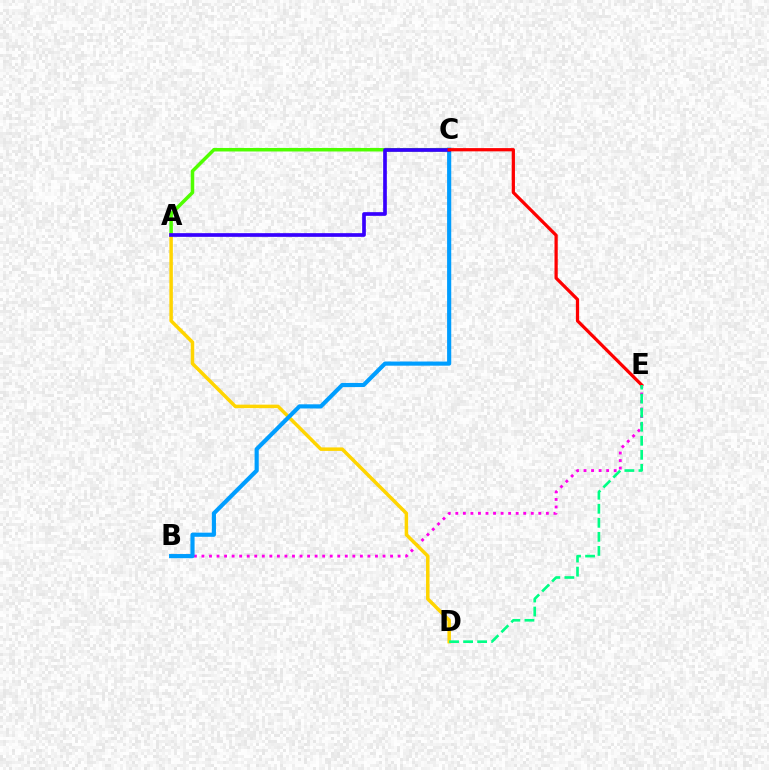{('A', 'C'): [{'color': '#4fff00', 'line_style': 'solid', 'thickness': 2.52}, {'color': '#3700ff', 'line_style': 'solid', 'thickness': 2.65}], ('B', 'E'): [{'color': '#ff00ed', 'line_style': 'dotted', 'thickness': 2.05}], ('A', 'D'): [{'color': '#ffd500', 'line_style': 'solid', 'thickness': 2.51}], ('B', 'C'): [{'color': '#009eff', 'line_style': 'solid', 'thickness': 2.99}], ('C', 'E'): [{'color': '#ff0000', 'line_style': 'solid', 'thickness': 2.33}], ('D', 'E'): [{'color': '#00ff86', 'line_style': 'dashed', 'thickness': 1.91}]}